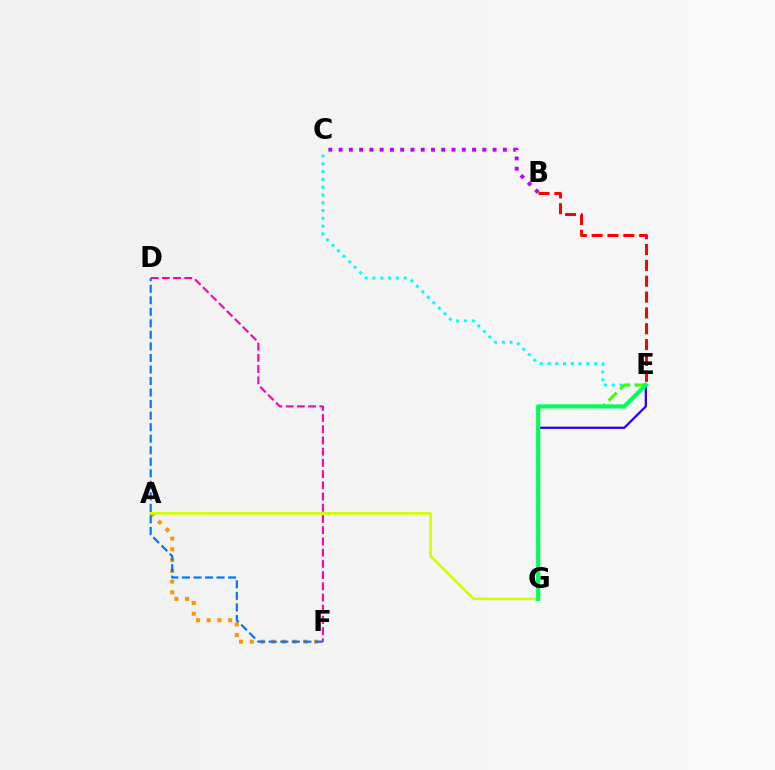{('C', 'E'): [{'color': '#00fff6', 'line_style': 'dotted', 'thickness': 2.12}], ('B', 'C'): [{'color': '#b900ff', 'line_style': 'dotted', 'thickness': 2.79}], ('A', 'F'): [{'color': '#ff9400', 'line_style': 'dotted', 'thickness': 2.92}], ('A', 'G'): [{'color': '#d1ff00', 'line_style': 'solid', 'thickness': 1.91}], ('D', 'F'): [{'color': '#0074ff', 'line_style': 'dashed', 'thickness': 1.57}, {'color': '#ff00ac', 'line_style': 'dashed', 'thickness': 1.52}], ('E', 'G'): [{'color': '#3dff00', 'line_style': 'dashed', 'thickness': 2.2}, {'color': '#2500ff', 'line_style': 'solid', 'thickness': 1.63}, {'color': '#00ff5c', 'line_style': 'solid', 'thickness': 2.98}], ('B', 'E'): [{'color': '#ff0000', 'line_style': 'dashed', 'thickness': 2.15}]}